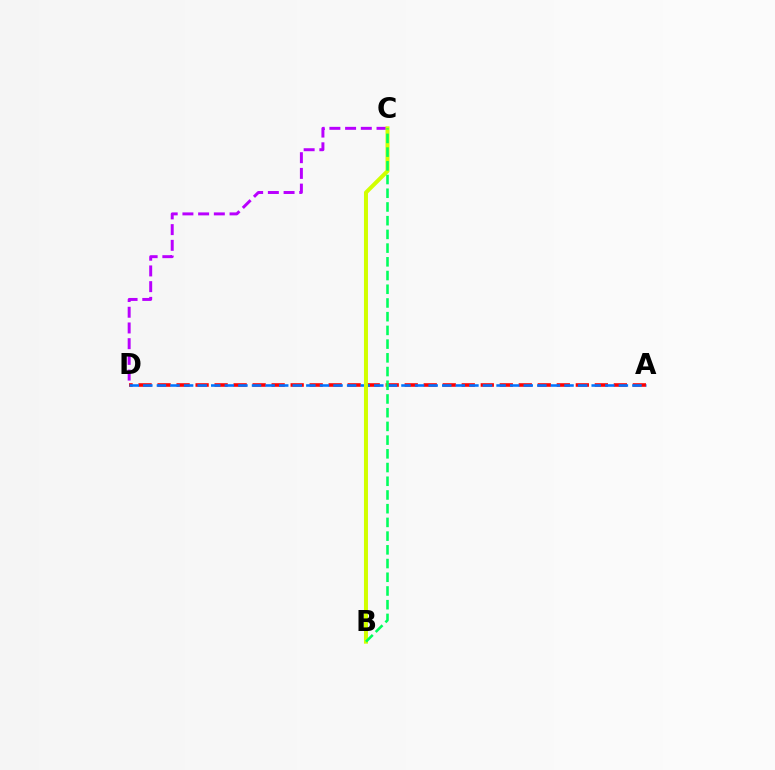{('A', 'D'): [{'color': '#ff0000', 'line_style': 'dashed', 'thickness': 2.58}, {'color': '#0074ff', 'line_style': 'dashed', 'thickness': 1.85}], ('C', 'D'): [{'color': '#b900ff', 'line_style': 'dashed', 'thickness': 2.13}], ('B', 'C'): [{'color': '#d1ff00', 'line_style': 'solid', 'thickness': 2.88}, {'color': '#00ff5c', 'line_style': 'dashed', 'thickness': 1.86}]}